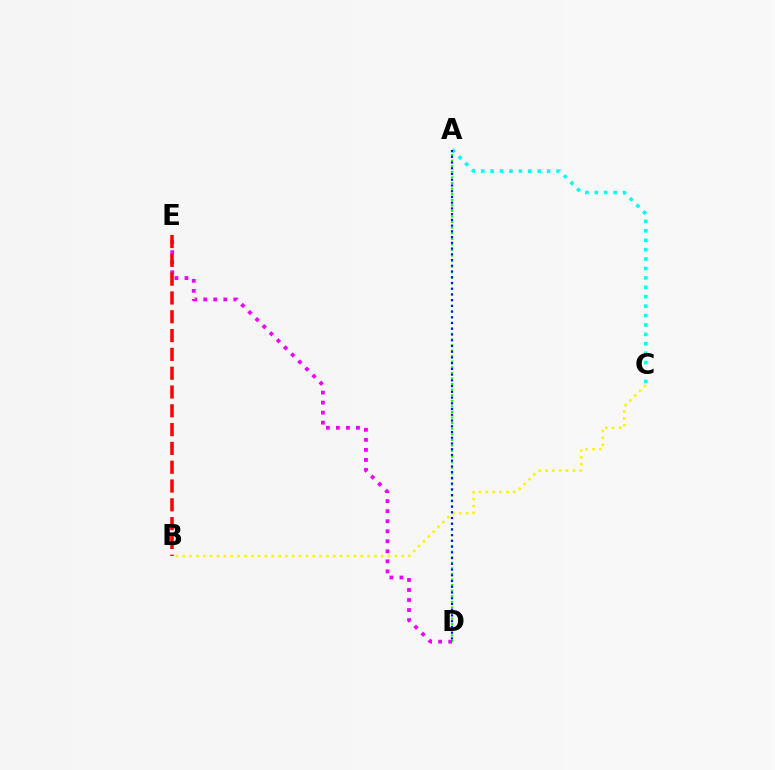{('A', 'C'): [{'color': '#00fff6', 'line_style': 'dotted', 'thickness': 2.56}], ('A', 'D'): [{'color': '#08ff00', 'line_style': 'dotted', 'thickness': 1.52}, {'color': '#0010ff', 'line_style': 'dotted', 'thickness': 1.56}], ('B', 'C'): [{'color': '#fcf500', 'line_style': 'dotted', 'thickness': 1.86}], ('D', 'E'): [{'color': '#ee00ff', 'line_style': 'dotted', 'thickness': 2.73}], ('B', 'E'): [{'color': '#ff0000', 'line_style': 'dashed', 'thickness': 2.55}]}